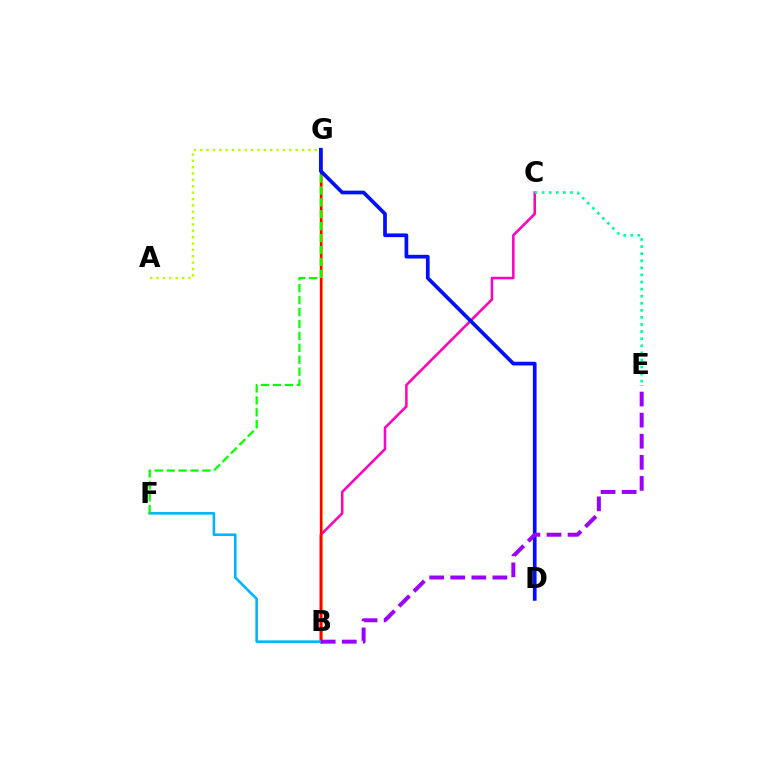{('B', 'G'): [{'color': '#ffa500', 'line_style': 'solid', 'thickness': 2.09}, {'color': '#ff0000', 'line_style': 'solid', 'thickness': 1.69}], ('A', 'G'): [{'color': '#b3ff00', 'line_style': 'dotted', 'thickness': 1.73}], ('B', 'C'): [{'color': '#ff00bd', 'line_style': 'solid', 'thickness': 1.82}], ('C', 'E'): [{'color': '#00ff9d', 'line_style': 'dotted', 'thickness': 1.93}], ('B', 'F'): [{'color': '#00b5ff', 'line_style': 'solid', 'thickness': 1.86}], ('F', 'G'): [{'color': '#08ff00', 'line_style': 'dashed', 'thickness': 1.62}], ('D', 'G'): [{'color': '#0010ff', 'line_style': 'solid', 'thickness': 2.67}], ('B', 'E'): [{'color': '#9b00ff', 'line_style': 'dashed', 'thickness': 2.86}]}